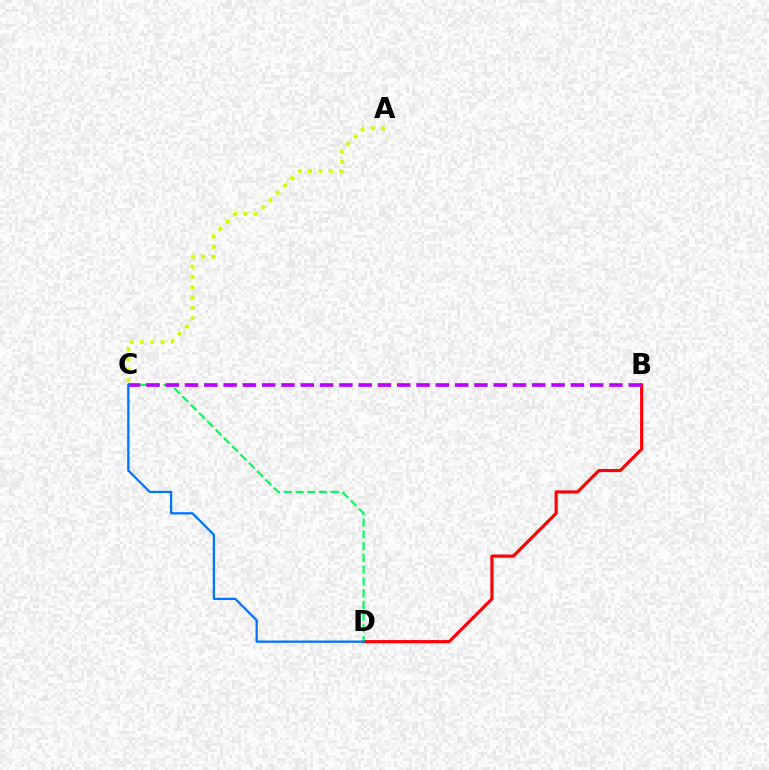{('B', 'D'): [{'color': '#ff0000', 'line_style': 'solid', 'thickness': 2.28}], ('A', 'C'): [{'color': '#d1ff00', 'line_style': 'dotted', 'thickness': 2.81}], ('C', 'D'): [{'color': '#00ff5c', 'line_style': 'dashed', 'thickness': 1.6}, {'color': '#0074ff', 'line_style': 'solid', 'thickness': 1.65}], ('B', 'C'): [{'color': '#b900ff', 'line_style': 'dashed', 'thickness': 2.62}]}